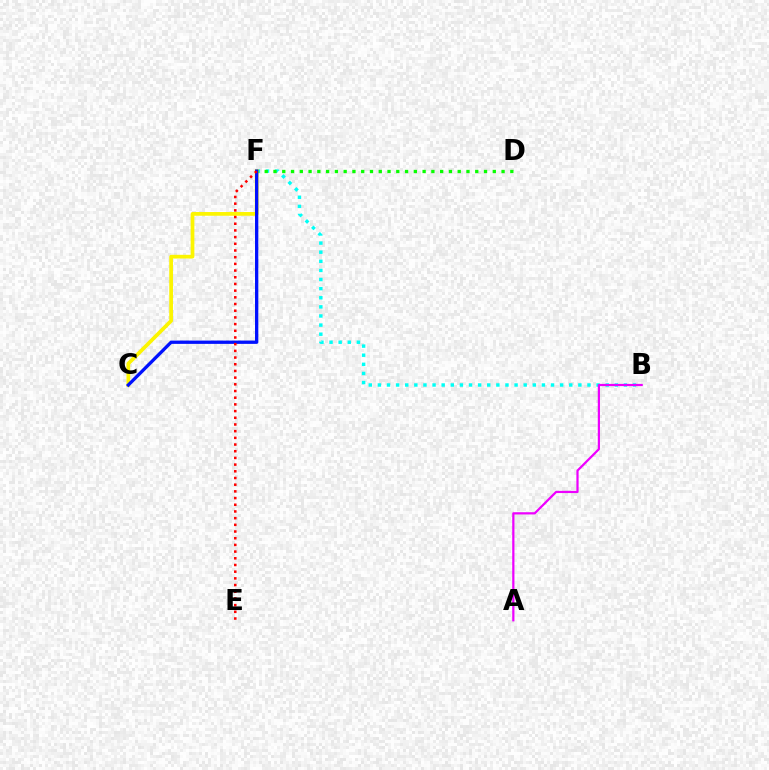{('B', 'F'): [{'color': '#00fff6', 'line_style': 'dotted', 'thickness': 2.48}], ('A', 'B'): [{'color': '#ee00ff', 'line_style': 'solid', 'thickness': 1.6}], ('D', 'F'): [{'color': '#08ff00', 'line_style': 'dotted', 'thickness': 2.38}], ('C', 'F'): [{'color': '#fcf500', 'line_style': 'solid', 'thickness': 2.68}, {'color': '#0010ff', 'line_style': 'solid', 'thickness': 2.38}], ('E', 'F'): [{'color': '#ff0000', 'line_style': 'dotted', 'thickness': 1.82}]}